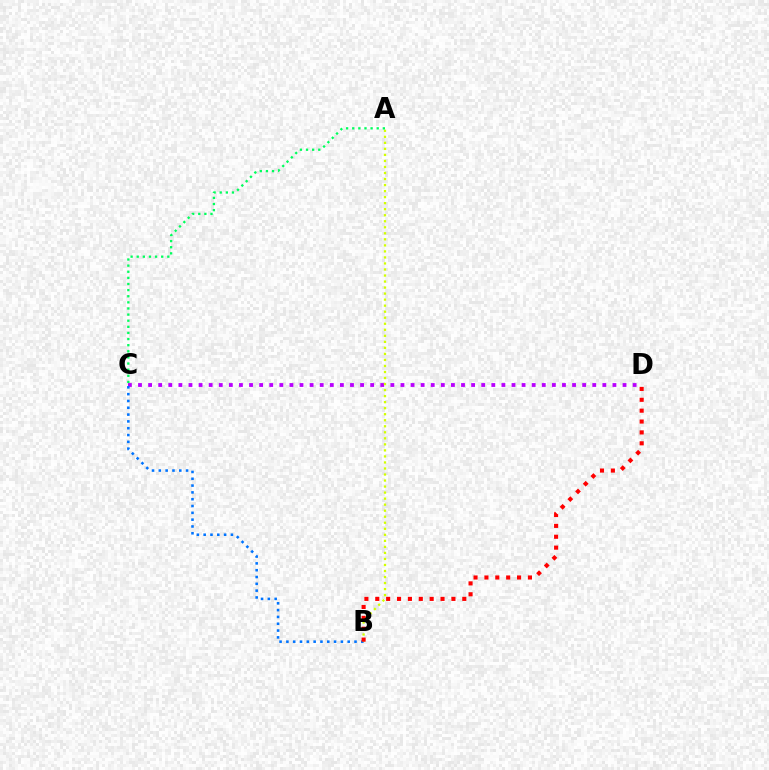{('C', 'D'): [{'color': '#b900ff', 'line_style': 'dotted', 'thickness': 2.74}], ('B', 'C'): [{'color': '#0074ff', 'line_style': 'dotted', 'thickness': 1.85}], ('A', 'B'): [{'color': '#d1ff00', 'line_style': 'dotted', 'thickness': 1.64}], ('A', 'C'): [{'color': '#00ff5c', 'line_style': 'dotted', 'thickness': 1.66}], ('B', 'D'): [{'color': '#ff0000', 'line_style': 'dotted', 'thickness': 2.96}]}